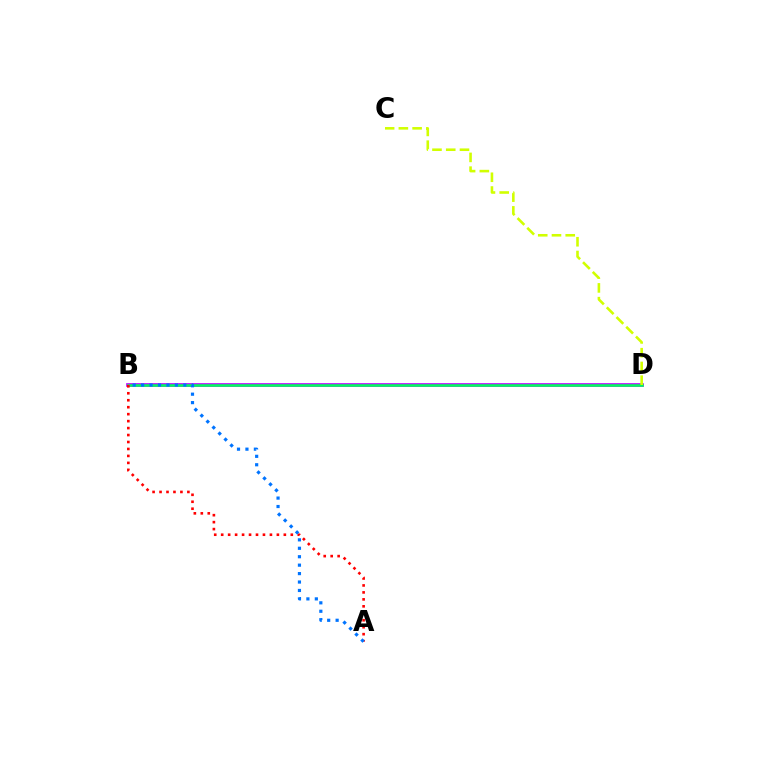{('B', 'D'): [{'color': '#b900ff', 'line_style': 'solid', 'thickness': 2.64}, {'color': '#00ff5c', 'line_style': 'solid', 'thickness': 1.82}], ('A', 'B'): [{'color': '#ff0000', 'line_style': 'dotted', 'thickness': 1.89}, {'color': '#0074ff', 'line_style': 'dotted', 'thickness': 2.29}], ('C', 'D'): [{'color': '#d1ff00', 'line_style': 'dashed', 'thickness': 1.87}]}